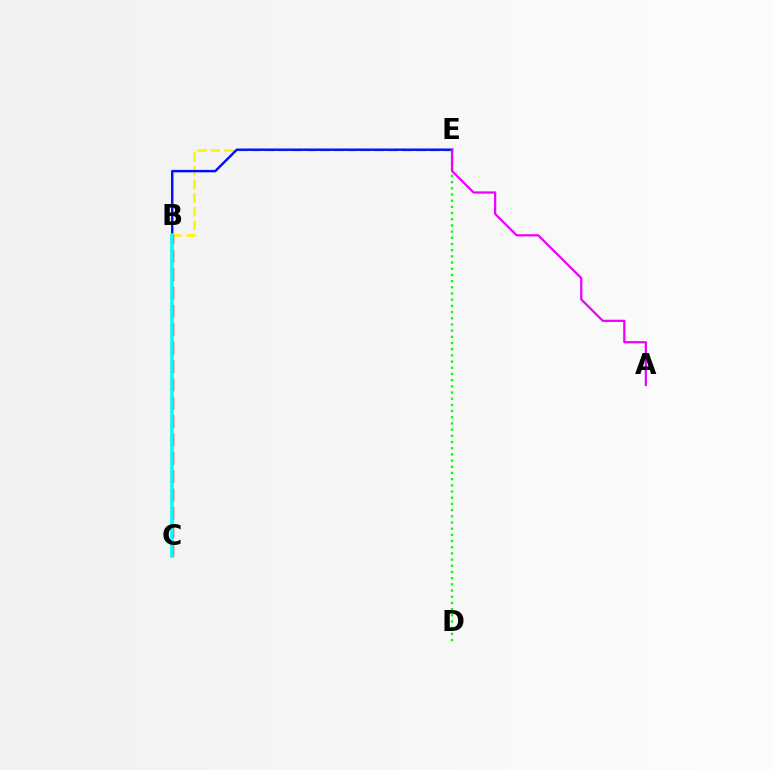{('B', 'E'): [{'color': '#fcf500', 'line_style': 'dashed', 'thickness': 1.86}, {'color': '#0010ff', 'line_style': 'solid', 'thickness': 1.74}], ('B', 'C'): [{'color': '#ff0000', 'line_style': 'dashed', 'thickness': 2.49}, {'color': '#00fff6', 'line_style': 'solid', 'thickness': 2.58}], ('D', 'E'): [{'color': '#08ff00', 'line_style': 'dotted', 'thickness': 1.68}], ('A', 'E'): [{'color': '#ee00ff', 'line_style': 'solid', 'thickness': 1.62}]}